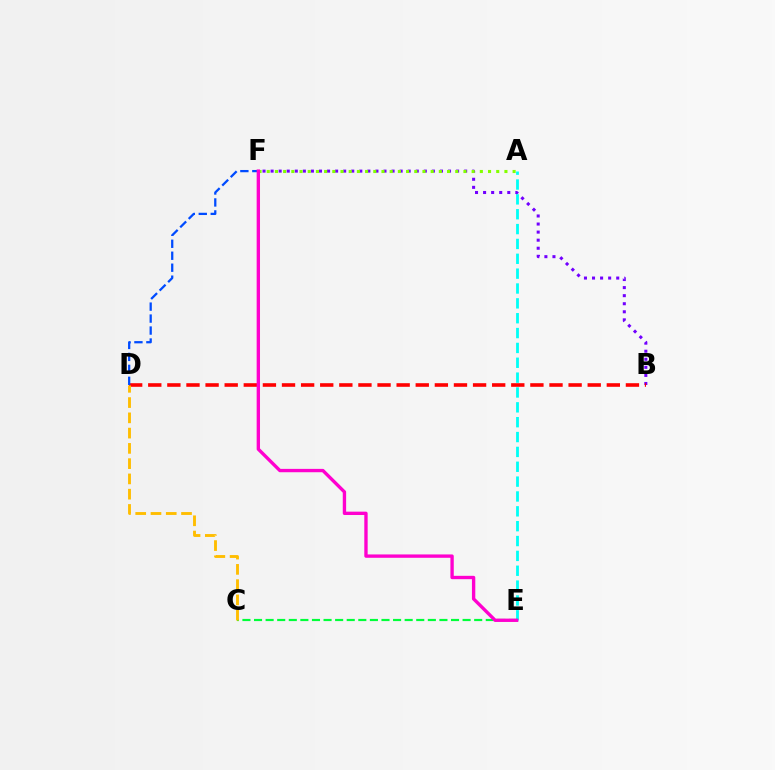{('B', 'F'): [{'color': '#7200ff', 'line_style': 'dotted', 'thickness': 2.19}], ('B', 'D'): [{'color': '#ff0000', 'line_style': 'dashed', 'thickness': 2.6}], ('A', 'E'): [{'color': '#00fff6', 'line_style': 'dashed', 'thickness': 2.02}], ('A', 'F'): [{'color': '#84ff00', 'line_style': 'dotted', 'thickness': 2.23}], ('D', 'F'): [{'color': '#004bff', 'line_style': 'dashed', 'thickness': 1.63}], ('C', 'E'): [{'color': '#00ff39', 'line_style': 'dashed', 'thickness': 1.57}], ('C', 'D'): [{'color': '#ffbd00', 'line_style': 'dashed', 'thickness': 2.07}], ('E', 'F'): [{'color': '#ff00cf', 'line_style': 'solid', 'thickness': 2.41}]}